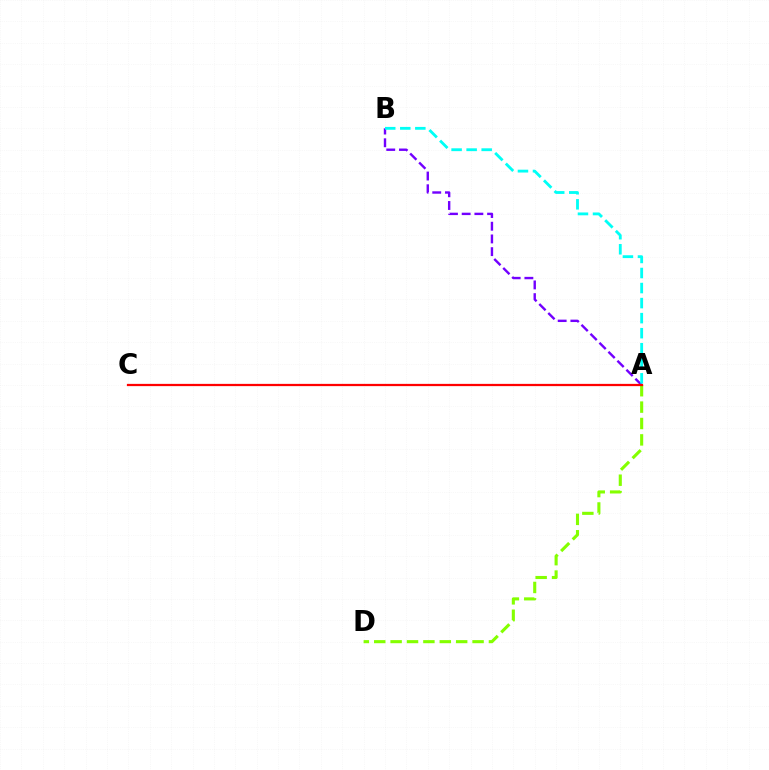{('A', 'D'): [{'color': '#84ff00', 'line_style': 'dashed', 'thickness': 2.23}], ('A', 'B'): [{'color': '#7200ff', 'line_style': 'dashed', 'thickness': 1.73}, {'color': '#00fff6', 'line_style': 'dashed', 'thickness': 2.04}], ('A', 'C'): [{'color': '#ff0000', 'line_style': 'solid', 'thickness': 1.62}]}